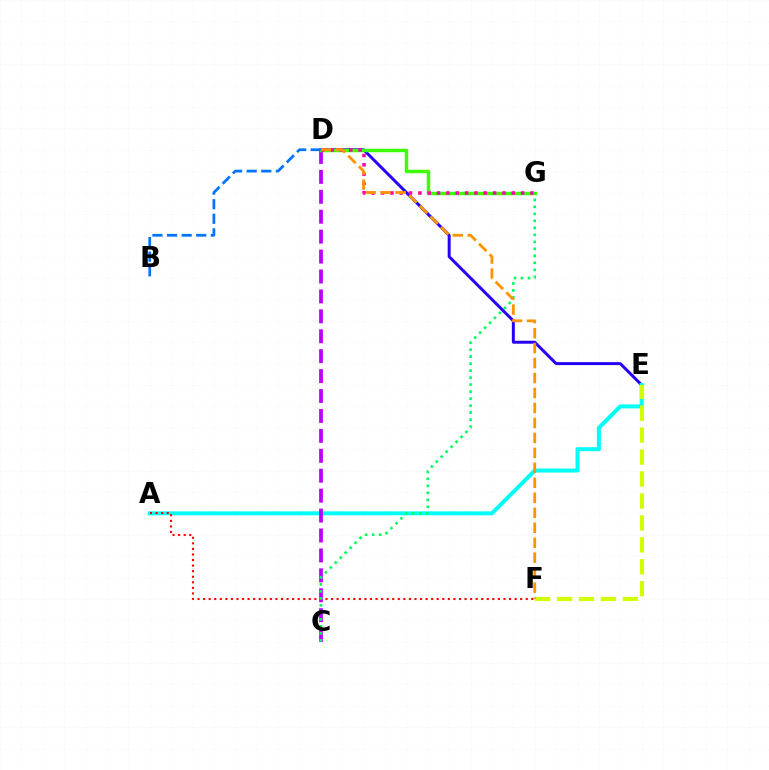{('D', 'E'): [{'color': '#2500ff', 'line_style': 'solid', 'thickness': 2.14}], ('A', 'E'): [{'color': '#00fff6', 'line_style': 'solid', 'thickness': 2.87}], ('C', 'D'): [{'color': '#b900ff', 'line_style': 'dashed', 'thickness': 2.71}], ('E', 'F'): [{'color': '#d1ff00', 'line_style': 'dashed', 'thickness': 2.98}], ('D', 'G'): [{'color': '#3dff00', 'line_style': 'solid', 'thickness': 2.51}, {'color': '#ff00ac', 'line_style': 'dotted', 'thickness': 2.54}], ('A', 'F'): [{'color': '#ff0000', 'line_style': 'dotted', 'thickness': 1.51}], ('B', 'D'): [{'color': '#0074ff', 'line_style': 'dashed', 'thickness': 1.98}], ('C', 'G'): [{'color': '#00ff5c', 'line_style': 'dotted', 'thickness': 1.9}], ('D', 'F'): [{'color': '#ff9400', 'line_style': 'dashed', 'thickness': 2.03}]}